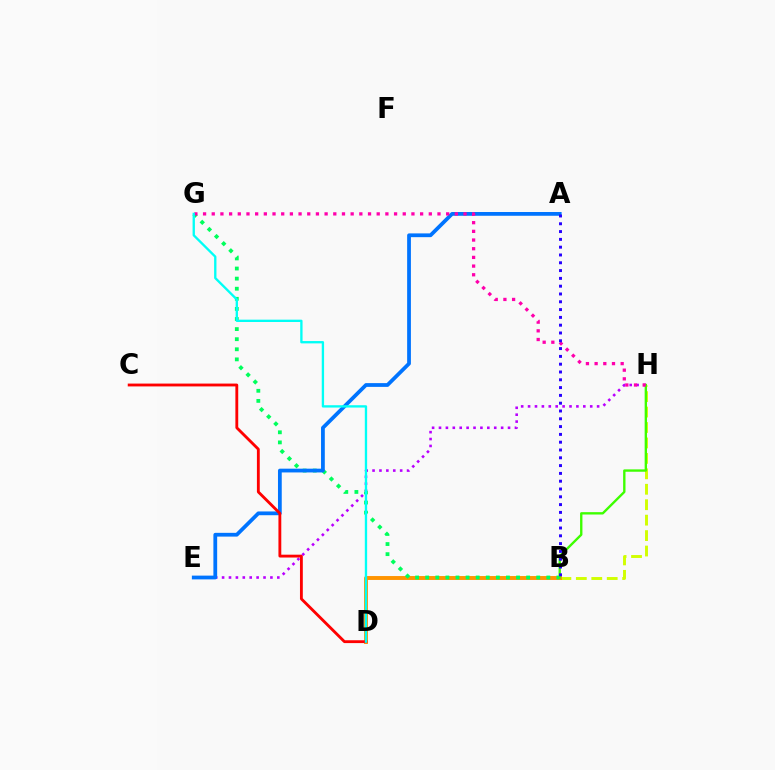{('B', 'H'): [{'color': '#d1ff00', 'line_style': 'dashed', 'thickness': 2.1}, {'color': '#3dff00', 'line_style': 'solid', 'thickness': 1.7}], ('E', 'H'): [{'color': '#b900ff', 'line_style': 'dotted', 'thickness': 1.88}], ('B', 'D'): [{'color': '#ff9400', 'line_style': 'solid', 'thickness': 2.81}], ('B', 'G'): [{'color': '#00ff5c', 'line_style': 'dotted', 'thickness': 2.74}], ('A', 'E'): [{'color': '#0074ff', 'line_style': 'solid', 'thickness': 2.71}], ('G', 'H'): [{'color': '#ff00ac', 'line_style': 'dotted', 'thickness': 2.36}], ('C', 'D'): [{'color': '#ff0000', 'line_style': 'solid', 'thickness': 2.05}], ('D', 'G'): [{'color': '#00fff6', 'line_style': 'solid', 'thickness': 1.68}], ('A', 'B'): [{'color': '#2500ff', 'line_style': 'dotted', 'thickness': 2.12}]}